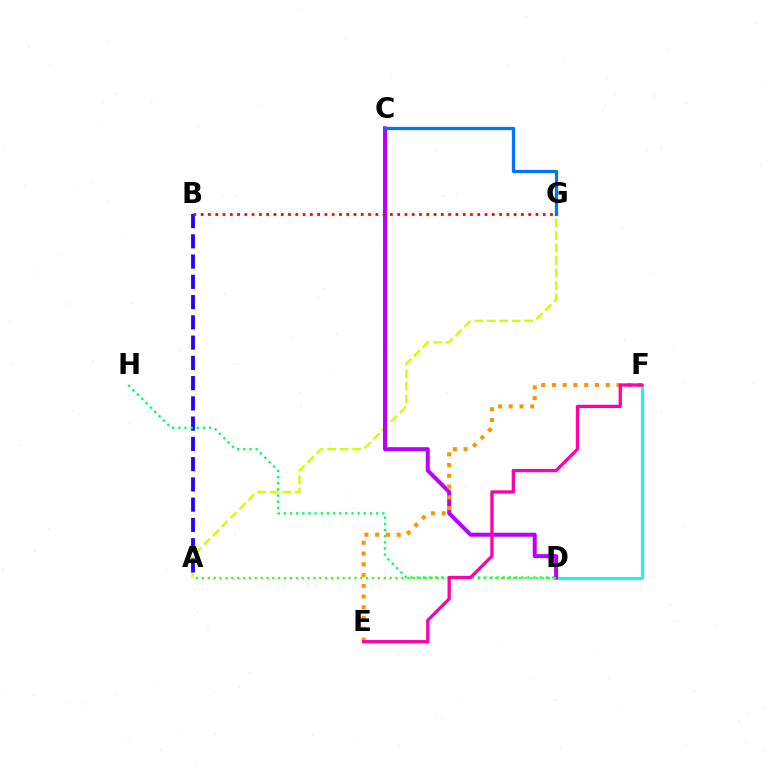{('A', 'G'): [{'color': '#d1ff00', 'line_style': 'dashed', 'thickness': 1.7}], ('A', 'B'): [{'color': '#2500ff', 'line_style': 'dashed', 'thickness': 2.75}], ('D', 'H'): [{'color': '#00ff5c', 'line_style': 'dotted', 'thickness': 1.67}], ('D', 'F'): [{'color': '#00fff6', 'line_style': 'solid', 'thickness': 2.14}], ('C', 'D'): [{'color': '#b900ff', 'line_style': 'solid', 'thickness': 2.88}], ('A', 'D'): [{'color': '#3dff00', 'line_style': 'dotted', 'thickness': 1.59}], ('E', 'F'): [{'color': '#ff9400', 'line_style': 'dotted', 'thickness': 2.93}, {'color': '#ff00ac', 'line_style': 'solid', 'thickness': 2.36}], ('C', 'G'): [{'color': '#0074ff', 'line_style': 'solid', 'thickness': 2.33}], ('B', 'G'): [{'color': '#ff0000', 'line_style': 'dotted', 'thickness': 1.98}]}